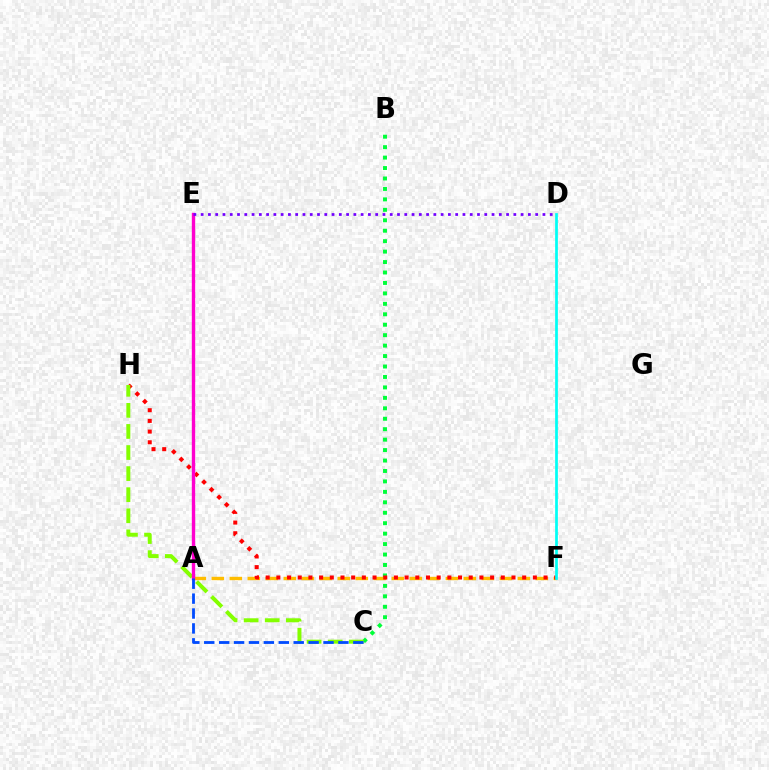{('B', 'C'): [{'color': '#00ff39', 'line_style': 'dotted', 'thickness': 2.84}], ('A', 'F'): [{'color': '#ffbd00', 'line_style': 'dashed', 'thickness': 2.45}], ('F', 'H'): [{'color': '#ff0000', 'line_style': 'dotted', 'thickness': 2.9}], ('C', 'H'): [{'color': '#84ff00', 'line_style': 'dashed', 'thickness': 2.86}], ('A', 'E'): [{'color': '#ff00cf', 'line_style': 'solid', 'thickness': 2.42}], ('A', 'C'): [{'color': '#004bff', 'line_style': 'dashed', 'thickness': 2.03}], ('D', 'F'): [{'color': '#00fff6', 'line_style': 'solid', 'thickness': 1.96}], ('D', 'E'): [{'color': '#7200ff', 'line_style': 'dotted', 'thickness': 1.98}]}